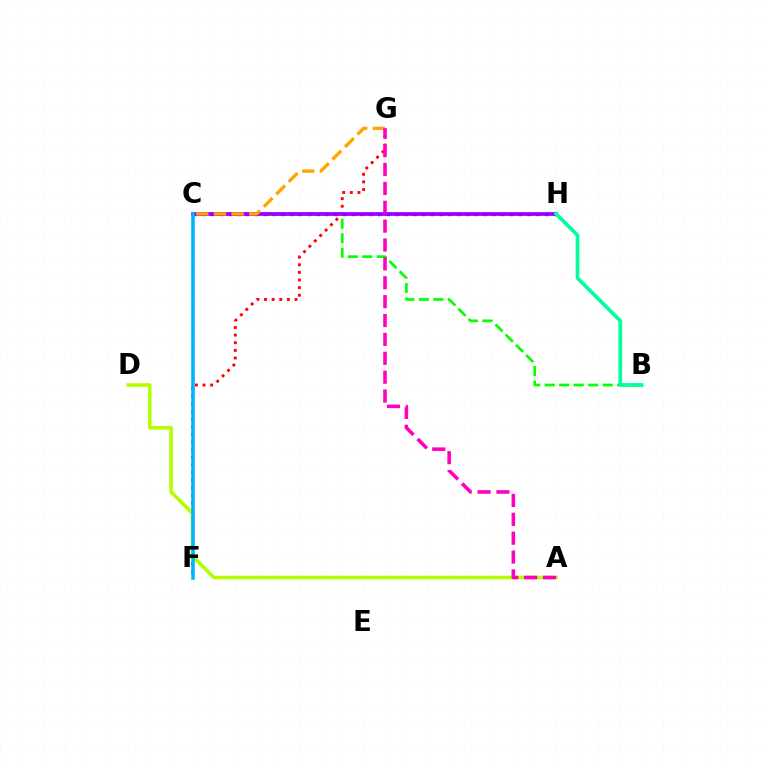{('B', 'C'): [{'color': '#08ff00', 'line_style': 'dashed', 'thickness': 1.97}], ('F', 'G'): [{'color': '#ff0000', 'line_style': 'dotted', 'thickness': 2.07}], ('C', 'H'): [{'color': '#0010ff', 'line_style': 'dotted', 'thickness': 2.39}, {'color': '#9b00ff', 'line_style': 'solid', 'thickness': 2.69}], ('C', 'G'): [{'color': '#ffa500', 'line_style': 'dashed', 'thickness': 2.4}], ('A', 'D'): [{'color': '#b3ff00', 'line_style': 'solid', 'thickness': 2.6}], ('B', 'H'): [{'color': '#00ff9d', 'line_style': 'solid', 'thickness': 2.68}], ('C', 'F'): [{'color': '#00b5ff', 'line_style': 'solid', 'thickness': 2.56}], ('A', 'G'): [{'color': '#ff00bd', 'line_style': 'dashed', 'thickness': 2.56}]}